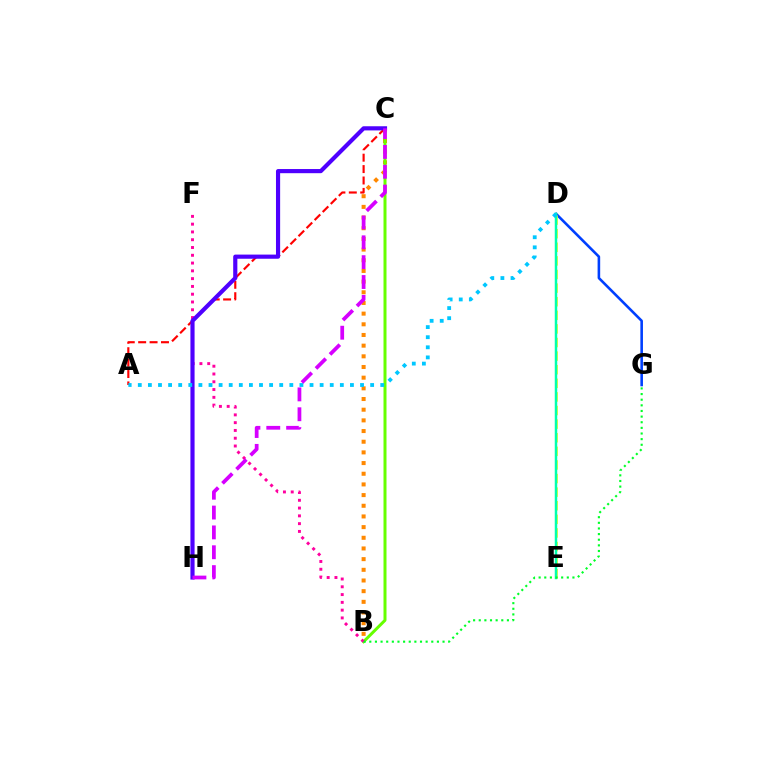{('A', 'C'): [{'color': '#ff0000', 'line_style': 'dashed', 'thickness': 1.55}], ('D', 'G'): [{'color': '#003fff', 'line_style': 'solid', 'thickness': 1.87}], ('B', 'C'): [{'color': '#ff8800', 'line_style': 'dotted', 'thickness': 2.9}, {'color': '#66ff00', 'line_style': 'solid', 'thickness': 2.16}], ('B', 'F'): [{'color': '#ff00a0', 'line_style': 'dotted', 'thickness': 2.11}], ('C', 'H'): [{'color': '#4f00ff', 'line_style': 'solid', 'thickness': 2.99}, {'color': '#d600ff', 'line_style': 'dashed', 'thickness': 2.7}], ('D', 'E'): [{'color': '#eeff00', 'line_style': 'dashed', 'thickness': 1.85}, {'color': '#00ffaf', 'line_style': 'solid', 'thickness': 1.79}], ('B', 'G'): [{'color': '#00ff27', 'line_style': 'dotted', 'thickness': 1.53}], ('A', 'D'): [{'color': '#00c7ff', 'line_style': 'dotted', 'thickness': 2.74}]}